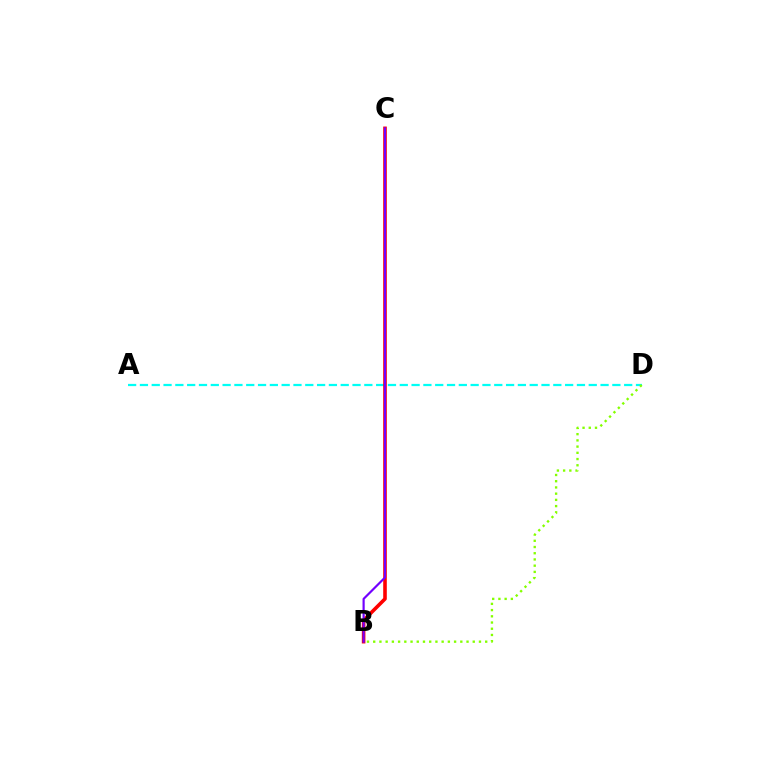{('A', 'D'): [{'color': '#00fff6', 'line_style': 'dashed', 'thickness': 1.6}], ('B', 'C'): [{'color': '#ff0000', 'line_style': 'solid', 'thickness': 2.59}, {'color': '#7200ff', 'line_style': 'solid', 'thickness': 1.56}], ('B', 'D'): [{'color': '#84ff00', 'line_style': 'dotted', 'thickness': 1.69}]}